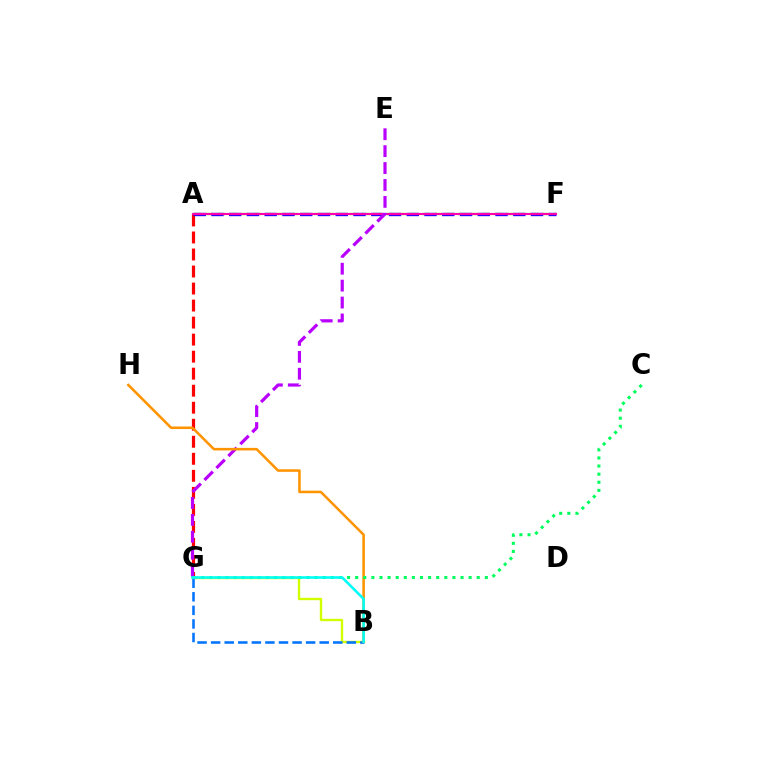{('A', 'F'): [{'color': '#3dff00', 'line_style': 'dashed', 'thickness': 1.63}, {'color': '#2500ff', 'line_style': 'dashed', 'thickness': 2.41}, {'color': '#ff00ac', 'line_style': 'solid', 'thickness': 1.5}], ('B', 'G'): [{'color': '#d1ff00', 'line_style': 'solid', 'thickness': 1.7}, {'color': '#0074ff', 'line_style': 'dashed', 'thickness': 1.84}, {'color': '#00fff6', 'line_style': 'solid', 'thickness': 1.86}], ('A', 'G'): [{'color': '#ff0000', 'line_style': 'dashed', 'thickness': 2.31}], ('E', 'G'): [{'color': '#b900ff', 'line_style': 'dashed', 'thickness': 2.3}], ('B', 'H'): [{'color': '#ff9400', 'line_style': 'solid', 'thickness': 1.84}], ('C', 'G'): [{'color': '#00ff5c', 'line_style': 'dotted', 'thickness': 2.2}]}